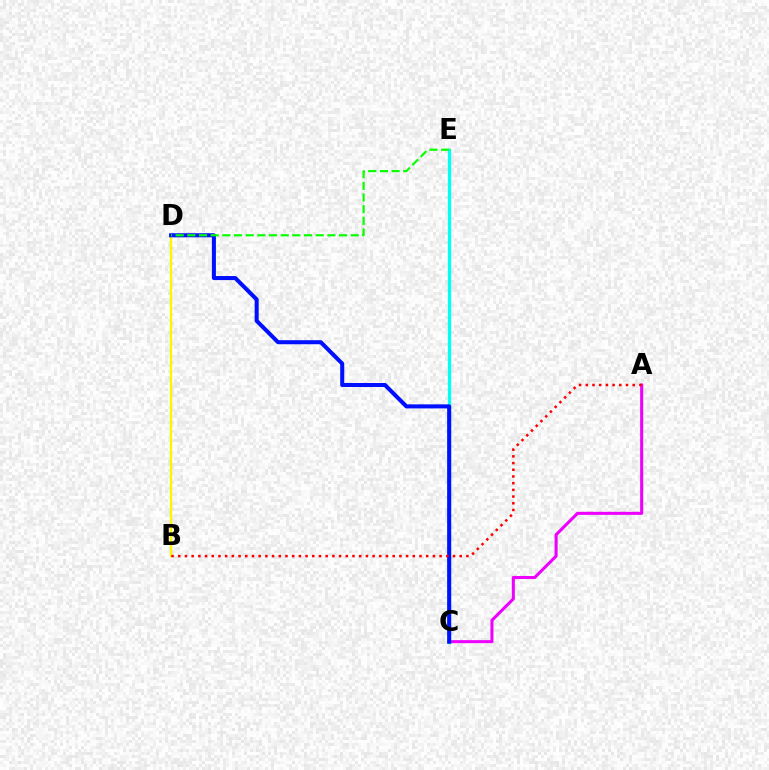{('A', 'C'): [{'color': '#ee00ff', 'line_style': 'solid', 'thickness': 2.2}], ('B', 'D'): [{'color': '#fcf500', 'line_style': 'solid', 'thickness': 1.7}], ('C', 'E'): [{'color': '#00fff6', 'line_style': 'solid', 'thickness': 2.35}], ('C', 'D'): [{'color': '#0010ff', 'line_style': 'solid', 'thickness': 2.92}], ('D', 'E'): [{'color': '#08ff00', 'line_style': 'dashed', 'thickness': 1.59}], ('A', 'B'): [{'color': '#ff0000', 'line_style': 'dotted', 'thickness': 1.82}]}